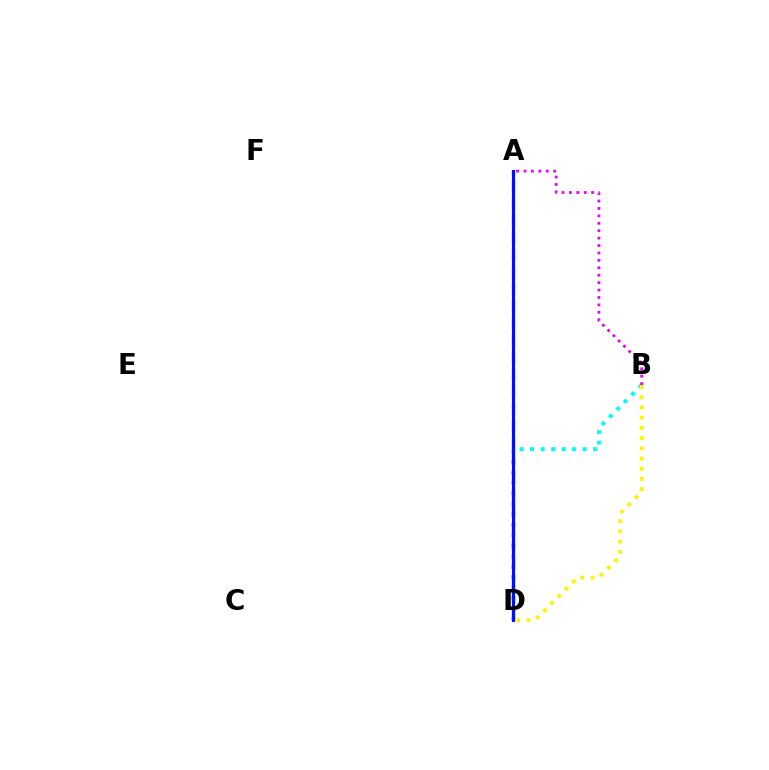{('B', 'D'): [{'color': '#00fff6', 'line_style': 'dotted', 'thickness': 2.85}, {'color': '#fcf500', 'line_style': 'dotted', 'thickness': 2.78}], ('A', 'D'): [{'color': '#ff0000', 'line_style': 'dashed', 'thickness': 2.33}, {'color': '#08ff00', 'line_style': 'solid', 'thickness': 2.04}, {'color': '#0010ff', 'line_style': 'solid', 'thickness': 2.23}], ('A', 'B'): [{'color': '#ee00ff', 'line_style': 'dotted', 'thickness': 2.02}]}